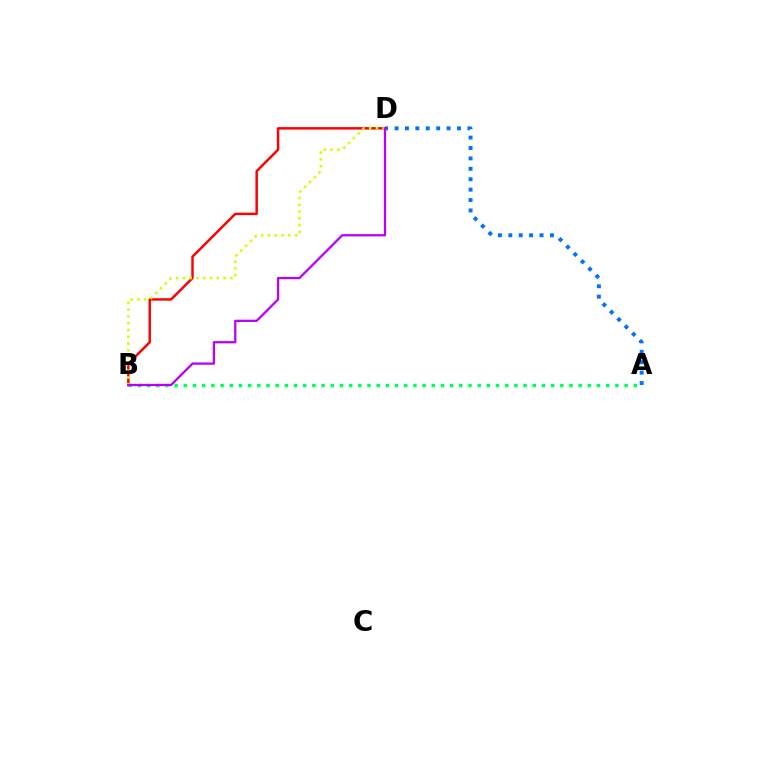{('A', 'B'): [{'color': '#00ff5c', 'line_style': 'dotted', 'thickness': 2.5}], ('A', 'D'): [{'color': '#0074ff', 'line_style': 'dotted', 'thickness': 2.83}], ('B', 'D'): [{'color': '#ff0000', 'line_style': 'solid', 'thickness': 1.77}, {'color': '#d1ff00', 'line_style': 'dotted', 'thickness': 1.84}, {'color': '#b900ff', 'line_style': 'solid', 'thickness': 1.64}]}